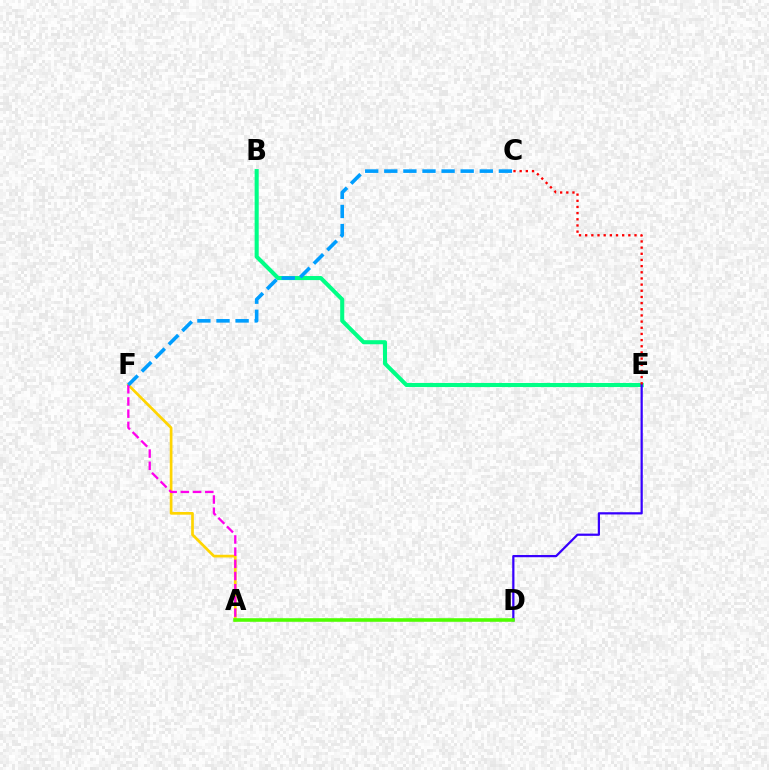{('B', 'E'): [{'color': '#00ff86', 'line_style': 'solid', 'thickness': 2.93}], ('D', 'E'): [{'color': '#3700ff', 'line_style': 'solid', 'thickness': 1.6}], ('C', 'E'): [{'color': '#ff0000', 'line_style': 'dotted', 'thickness': 1.68}], ('A', 'F'): [{'color': '#ffd500', 'line_style': 'solid', 'thickness': 1.94}, {'color': '#ff00ed', 'line_style': 'dashed', 'thickness': 1.66}], ('A', 'D'): [{'color': '#4fff00', 'line_style': 'solid', 'thickness': 2.58}], ('C', 'F'): [{'color': '#009eff', 'line_style': 'dashed', 'thickness': 2.59}]}